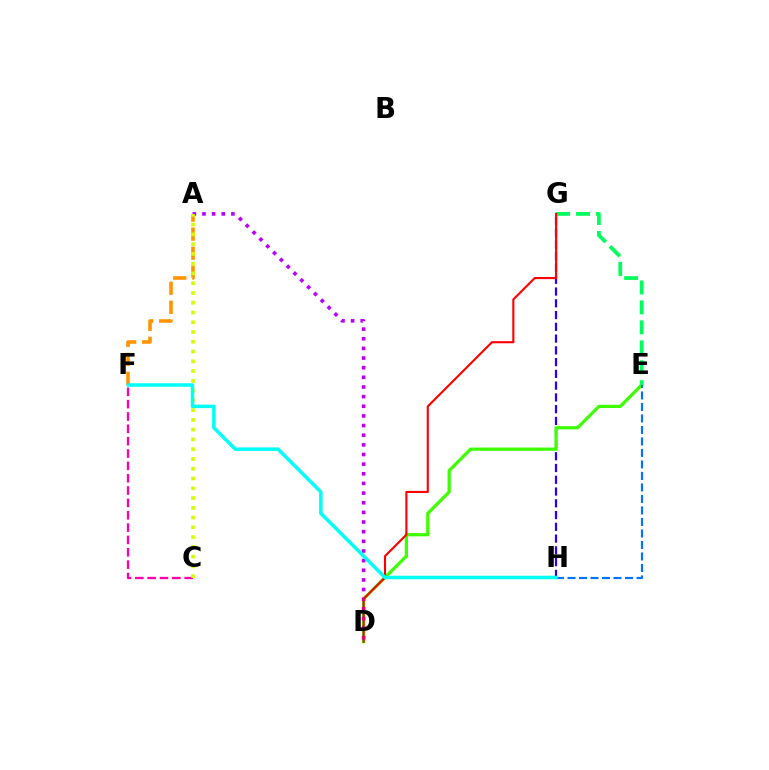{('C', 'F'): [{'color': '#ff00ac', 'line_style': 'dashed', 'thickness': 1.68}], ('G', 'H'): [{'color': '#2500ff', 'line_style': 'dashed', 'thickness': 1.6}], ('D', 'E'): [{'color': '#3dff00', 'line_style': 'solid', 'thickness': 2.32}], ('A', 'F'): [{'color': '#ff9400', 'line_style': 'dashed', 'thickness': 2.58}], ('E', 'G'): [{'color': '#00ff5c', 'line_style': 'dashed', 'thickness': 2.71}], ('A', 'D'): [{'color': '#b900ff', 'line_style': 'dotted', 'thickness': 2.62}], ('D', 'G'): [{'color': '#ff0000', 'line_style': 'solid', 'thickness': 1.52}], ('A', 'C'): [{'color': '#d1ff00', 'line_style': 'dotted', 'thickness': 2.65}], ('E', 'H'): [{'color': '#0074ff', 'line_style': 'dashed', 'thickness': 1.56}], ('F', 'H'): [{'color': '#00fff6', 'line_style': 'solid', 'thickness': 2.51}]}